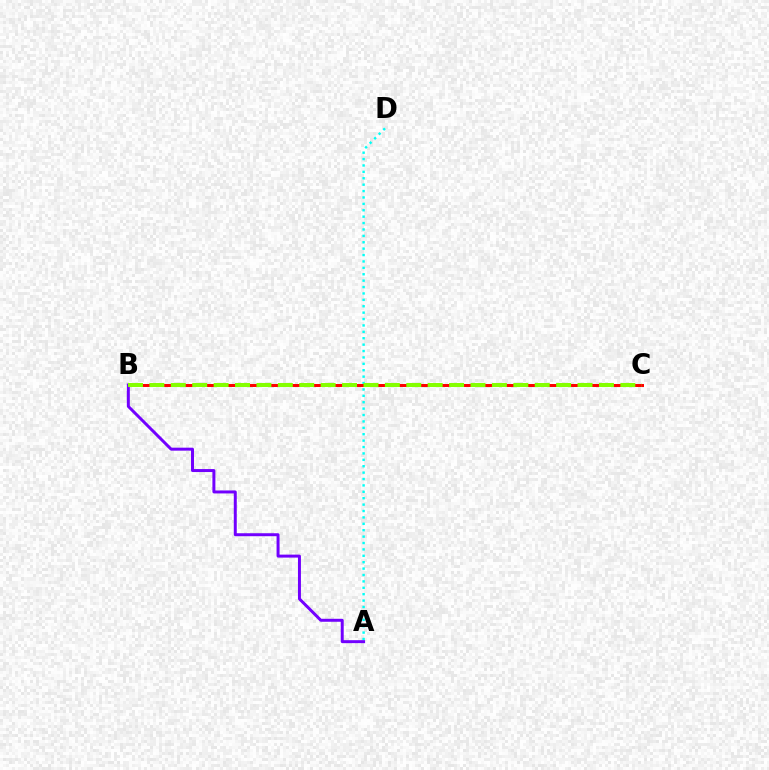{('A', 'D'): [{'color': '#00fff6', 'line_style': 'dotted', 'thickness': 1.74}], ('B', 'C'): [{'color': '#ff0000', 'line_style': 'solid', 'thickness': 2.14}, {'color': '#84ff00', 'line_style': 'dashed', 'thickness': 2.91}], ('A', 'B'): [{'color': '#7200ff', 'line_style': 'solid', 'thickness': 2.14}]}